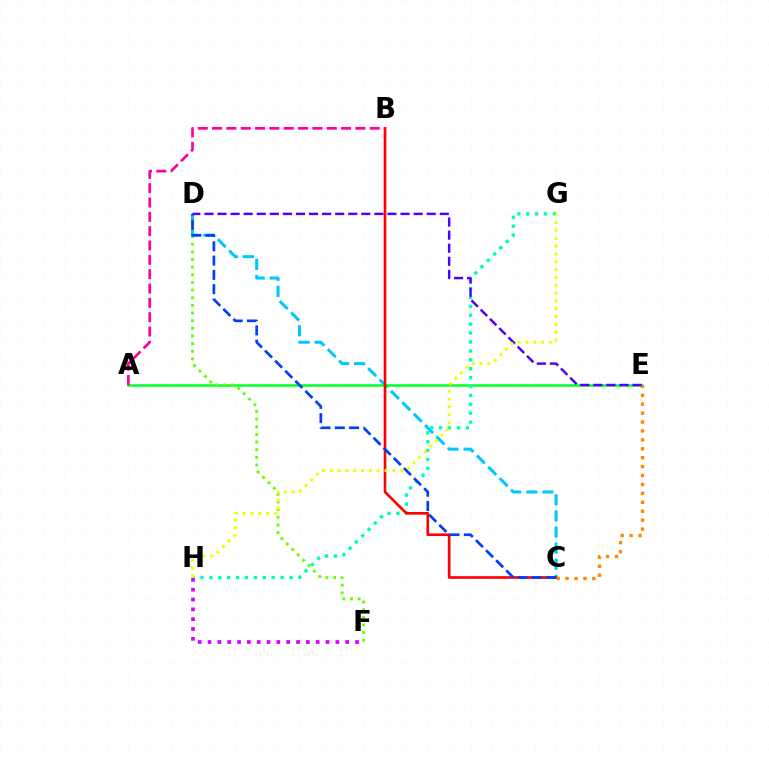{('C', 'D'): [{'color': '#00c7ff', 'line_style': 'dashed', 'thickness': 2.19}, {'color': '#003fff', 'line_style': 'dashed', 'thickness': 1.94}], ('A', 'E'): [{'color': '#00ff27', 'line_style': 'solid', 'thickness': 1.8}], ('G', 'H'): [{'color': '#00ffaf', 'line_style': 'dotted', 'thickness': 2.42}, {'color': '#eeff00', 'line_style': 'dotted', 'thickness': 2.13}], ('D', 'F'): [{'color': '#66ff00', 'line_style': 'dotted', 'thickness': 2.08}], ('B', 'C'): [{'color': '#ff0000', 'line_style': 'solid', 'thickness': 1.91}], ('C', 'E'): [{'color': '#ff8800', 'line_style': 'dotted', 'thickness': 2.42}], ('A', 'B'): [{'color': '#ff00a0', 'line_style': 'dashed', 'thickness': 1.95}], ('F', 'H'): [{'color': '#d600ff', 'line_style': 'dotted', 'thickness': 2.67}], ('D', 'E'): [{'color': '#4f00ff', 'line_style': 'dashed', 'thickness': 1.78}]}